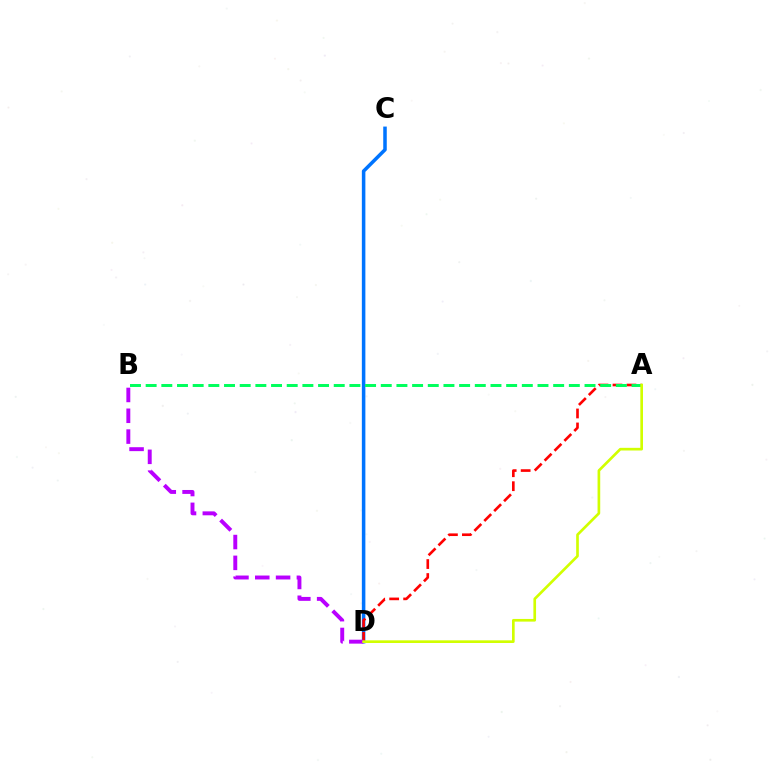{('C', 'D'): [{'color': '#0074ff', 'line_style': 'solid', 'thickness': 2.54}], ('A', 'D'): [{'color': '#ff0000', 'line_style': 'dashed', 'thickness': 1.9}, {'color': '#d1ff00', 'line_style': 'solid', 'thickness': 1.92}], ('B', 'D'): [{'color': '#b900ff', 'line_style': 'dashed', 'thickness': 2.83}], ('A', 'B'): [{'color': '#00ff5c', 'line_style': 'dashed', 'thickness': 2.13}]}